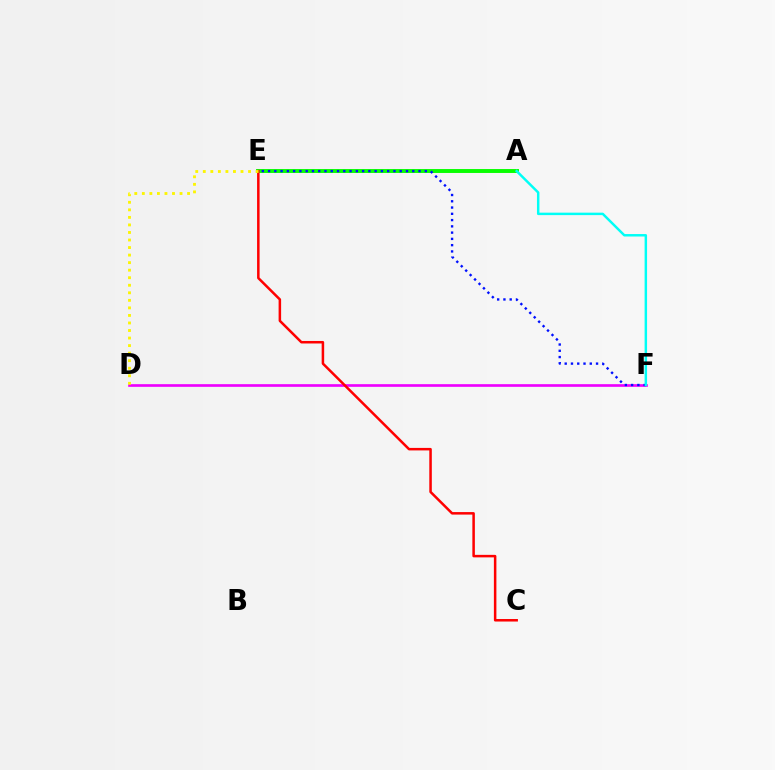{('D', 'F'): [{'color': '#ee00ff', 'line_style': 'solid', 'thickness': 1.92}], ('A', 'E'): [{'color': '#08ff00', 'line_style': 'solid', 'thickness': 2.82}], ('C', 'E'): [{'color': '#ff0000', 'line_style': 'solid', 'thickness': 1.81}], ('D', 'E'): [{'color': '#fcf500', 'line_style': 'dotted', 'thickness': 2.05}], ('E', 'F'): [{'color': '#0010ff', 'line_style': 'dotted', 'thickness': 1.7}], ('A', 'F'): [{'color': '#00fff6', 'line_style': 'solid', 'thickness': 1.77}]}